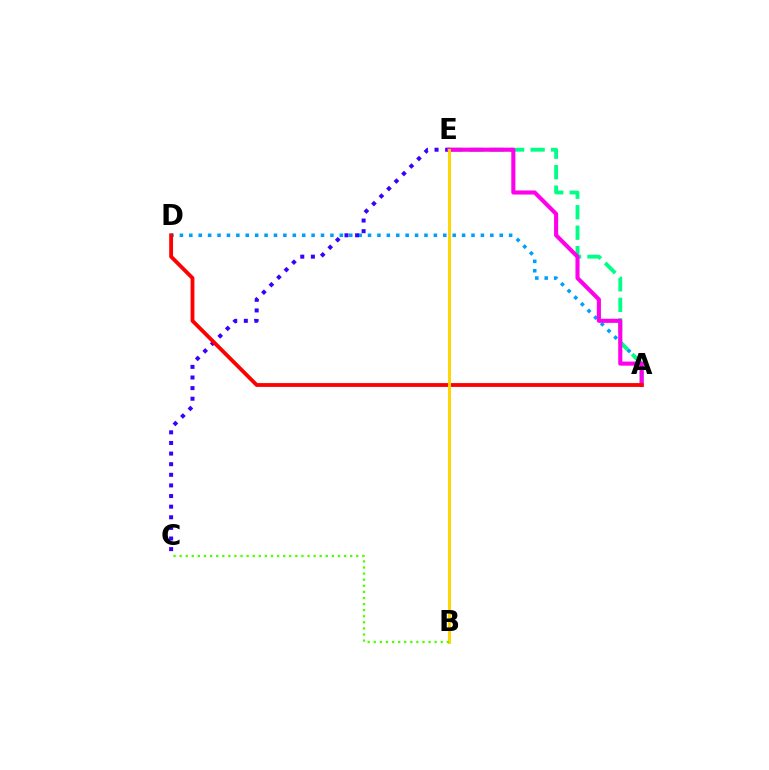{('A', 'D'): [{'color': '#009eff', 'line_style': 'dotted', 'thickness': 2.56}, {'color': '#ff0000', 'line_style': 'solid', 'thickness': 2.76}], ('C', 'E'): [{'color': '#3700ff', 'line_style': 'dotted', 'thickness': 2.88}], ('A', 'E'): [{'color': '#00ff86', 'line_style': 'dashed', 'thickness': 2.78}, {'color': '#ff00ed', 'line_style': 'solid', 'thickness': 2.94}], ('B', 'E'): [{'color': '#ffd500', 'line_style': 'solid', 'thickness': 2.11}], ('B', 'C'): [{'color': '#4fff00', 'line_style': 'dotted', 'thickness': 1.65}]}